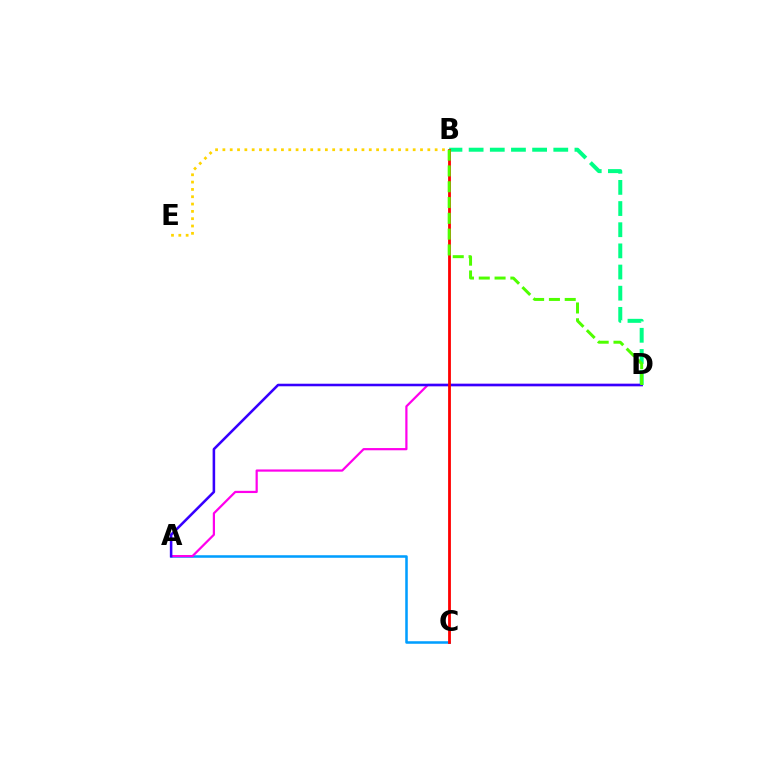{('A', 'C'): [{'color': '#009eff', 'line_style': 'solid', 'thickness': 1.83}], ('A', 'D'): [{'color': '#ff00ed', 'line_style': 'solid', 'thickness': 1.6}, {'color': '#3700ff', 'line_style': 'solid', 'thickness': 1.84}], ('B', 'D'): [{'color': '#00ff86', 'line_style': 'dashed', 'thickness': 2.87}, {'color': '#4fff00', 'line_style': 'dashed', 'thickness': 2.15}], ('B', 'C'): [{'color': '#ff0000', 'line_style': 'solid', 'thickness': 2.02}], ('B', 'E'): [{'color': '#ffd500', 'line_style': 'dotted', 'thickness': 1.99}]}